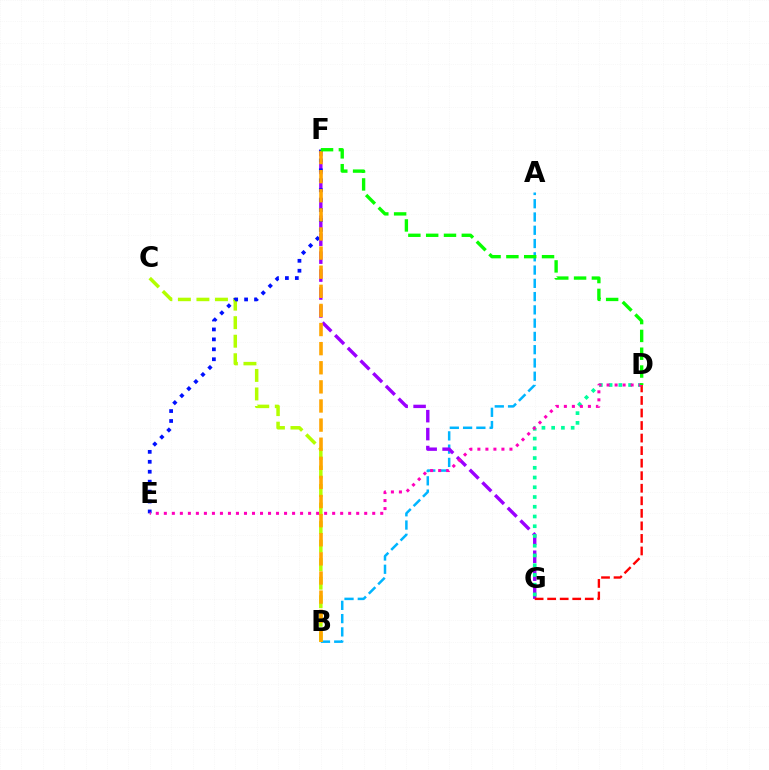{('A', 'B'): [{'color': '#00b5ff', 'line_style': 'dashed', 'thickness': 1.8}], ('F', 'G'): [{'color': '#9b00ff', 'line_style': 'dashed', 'thickness': 2.44}], ('D', 'G'): [{'color': '#00ff9d', 'line_style': 'dotted', 'thickness': 2.65}, {'color': '#ff0000', 'line_style': 'dashed', 'thickness': 1.7}], ('B', 'C'): [{'color': '#b3ff00', 'line_style': 'dashed', 'thickness': 2.52}], ('E', 'F'): [{'color': '#0010ff', 'line_style': 'dotted', 'thickness': 2.7}], ('B', 'F'): [{'color': '#ffa500', 'line_style': 'dashed', 'thickness': 2.6}], ('D', 'E'): [{'color': '#ff00bd', 'line_style': 'dotted', 'thickness': 2.18}], ('D', 'F'): [{'color': '#08ff00', 'line_style': 'dashed', 'thickness': 2.42}]}